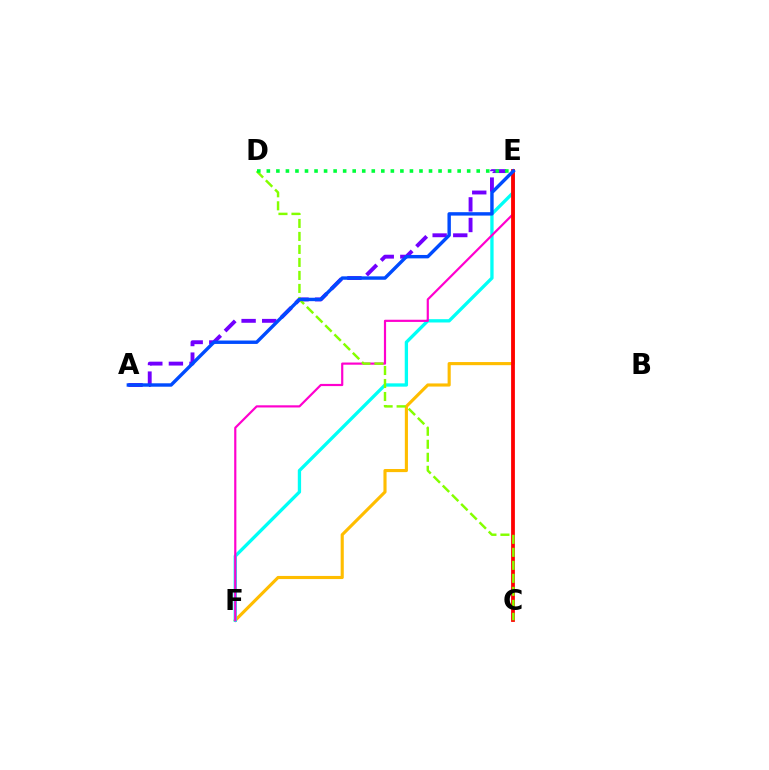{('E', 'F'): [{'color': '#ffbd00', 'line_style': 'solid', 'thickness': 2.25}, {'color': '#00fff6', 'line_style': 'solid', 'thickness': 2.38}, {'color': '#ff00cf', 'line_style': 'solid', 'thickness': 1.57}], ('C', 'E'): [{'color': '#ff0000', 'line_style': 'solid', 'thickness': 2.72}], ('A', 'E'): [{'color': '#7200ff', 'line_style': 'dashed', 'thickness': 2.8}, {'color': '#004bff', 'line_style': 'solid', 'thickness': 2.46}], ('C', 'D'): [{'color': '#84ff00', 'line_style': 'dashed', 'thickness': 1.77}], ('D', 'E'): [{'color': '#00ff39', 'line_style': 'dotted', 'thickness': 2.59}]}